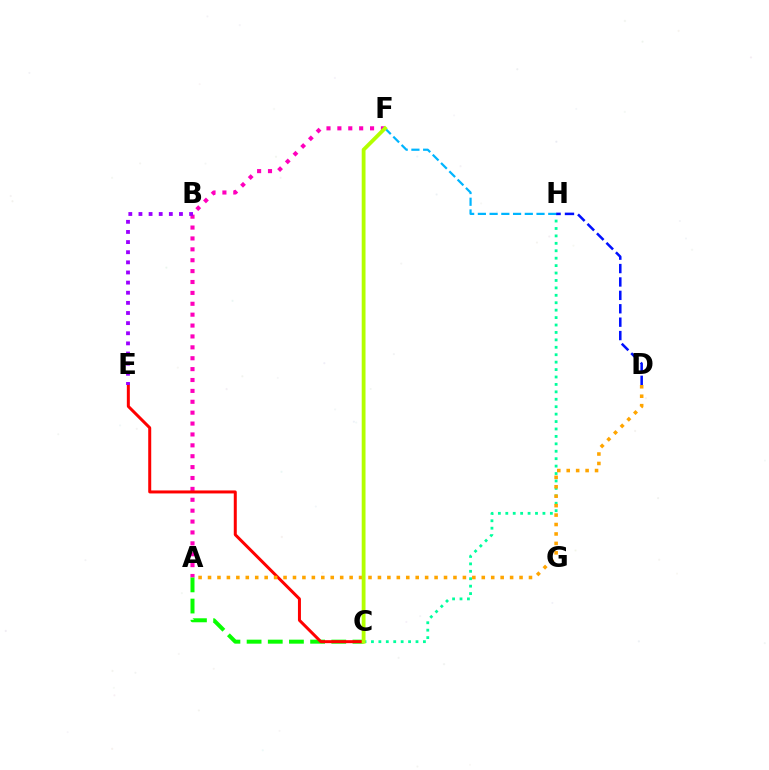{('A', 'F'): [{'color': '#ff00bd', 'line_style': 'dotted', 'thickness': 2.96}], ('A', 'C'): [{'color': '#08ff00', 'line_style': 'dashed', 'thickness': 2.88}], ('C', 'E'): [{'color': '#ff0000', 'line_style': 'solid', 'thickness': 2.16}], ('C', 'H'): [{'color': '#00ff9d', 'line_style': 'dotted', 'thickness': 2.02}], ('D', 'H'): [{'color': '#0010ff', 'line_style': 'dashed', 'thickness': 1.82}], ('A', 'D'): [{'color': '#ffa500', 'line_style': 'dotted', 'thickness': 2.56}], ('F', 'H'): [{'color': '#00b5ff', 'line_style': 'dashed', 'thickness': 1.59}], ('B', 'E'): [{'color': '#9b00ff', 'line_style': 'dotted', 'thickness': 2.75}], ('C', 'F'): [{'color': '#b3ff00', 'line_style': 'solid', 'thickness': 2.74}]}